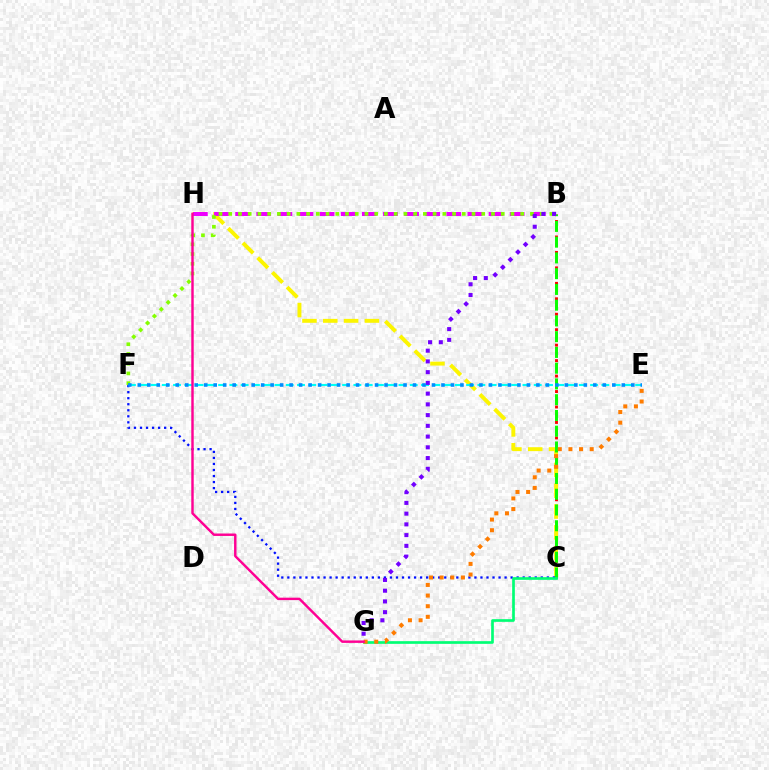{('B', 'C'): [{'color': '#ff0000', 'line_style': 'dotted', 'thickness': 2.1}, {'color': '#08ff00', 'line_style': 'dashed', 'thickness': 2.14}], ('C', 'H'): [{'color': '#fcf500', 'line_style': 'dashed', 'thickness': 2.83}], ('C', 'F'): [{'color': '#0010ff', 'line_style': 'dotted', 'thickness': 1.64}], ('B', 'H'): [{'color': '#ee00ff', 'line_style': 'dashed', 'thickness': 2.87}], ('E', 'F'): [{'color': '#00fff6', 'line_style': 'dashed', 'thickness': 1.53}, {'color': '#008cff', 'line_style': 'dotted', 'thickness': 2.58}], ('C', 'G'): [{'color': '#00ff74', 'line_style': 'solid', 'thickness': 1.93}], ('B', 'F'): [{'color': '#84ff00', 'line_style': 'dotted', 'thickness': 2.64}], ('E', 'G'): [{'color': '#ff7c00', 'line_style': 'dotted', 'thickness': 2.89}], ('G', 'H'): [{'color': '#ff0094', 'line_style': 'solid', 'thickness': 1.76}], ('B', 'G'): [{'color': '#7200ff', 'line_style': 'dotted', 'thickness': 2.92}]}